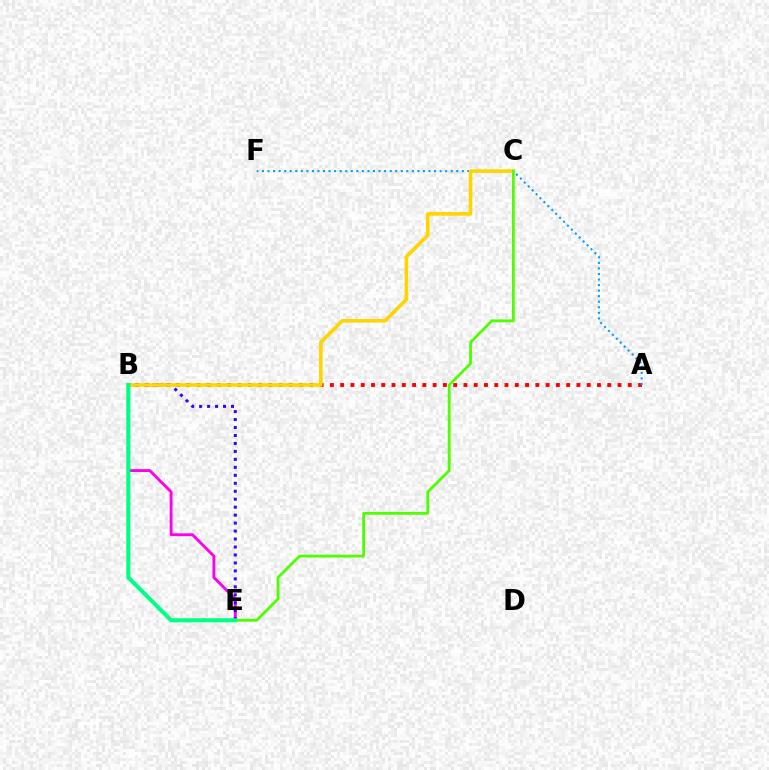{('A', 'B'): [{'color': '#ff0000', 'line_style': 'dotted', 'thickness': 2.79}], ('A', 'F'): [{'color': '#009eff', 'line_style': 'dotted', 'thickness': 1.51}], ('B', 'E'): [{'color': '#ff00ed', 'line_style': 'solid', 'thickness': 2.08}, {'color': '#3700ff', 'line_style': 'dotted', 'thickness': 2.16}, {'color': '#00ff86', 'line_style': 'solid', 'thickness': 2.95}], ('B', 'C'): [{'color': '#ffd500', 'line_style': 'solid', 'thickness': 2.59}], ('C', 'E'): [{'color': '#4fff00', 'line_style': 'solid', 'thickness': 2.02}]}